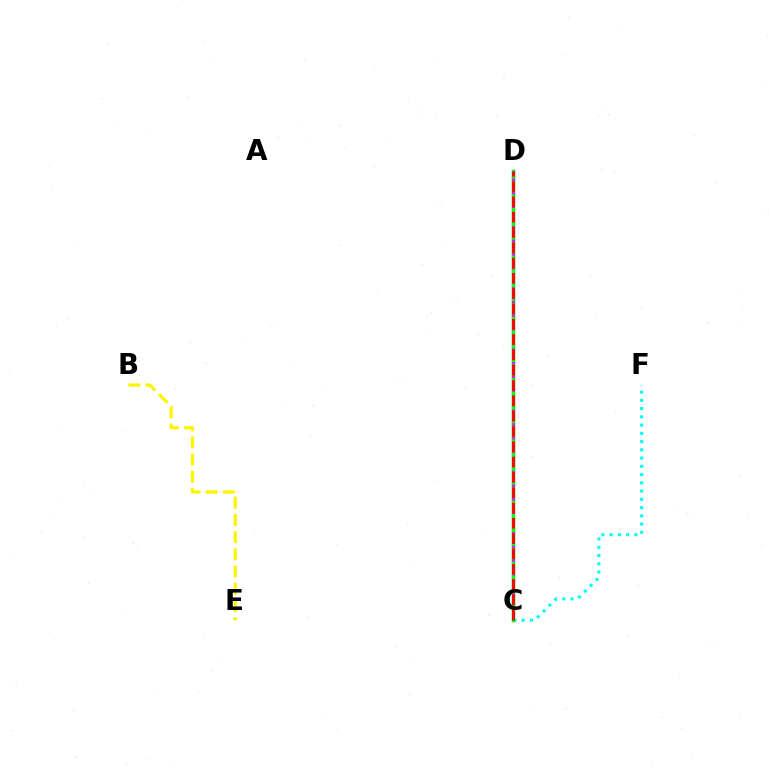{('C', 'F'): [{'color': '#00fff6', 'line_style': 'dotted', 'thickness': 2.24}], ('C', 'D'): [{'color': '#0010ff', 'line_style': 'solid', 'thickness': 2.28}, {'color': '#08ff00', 'line_style': 'solid', 'thickness': 2.47}, {'color': '#ee00ff', 'line_style': 'dotted', 'thickness': 1.85}, {'color': '#ff0000', 'line_style': 'dashed', 'thickness': 2.08}], ('B', 'E'): [{'color': '#fcf500', 'line_style': 'dashed', 'thickness': 2.33}]}